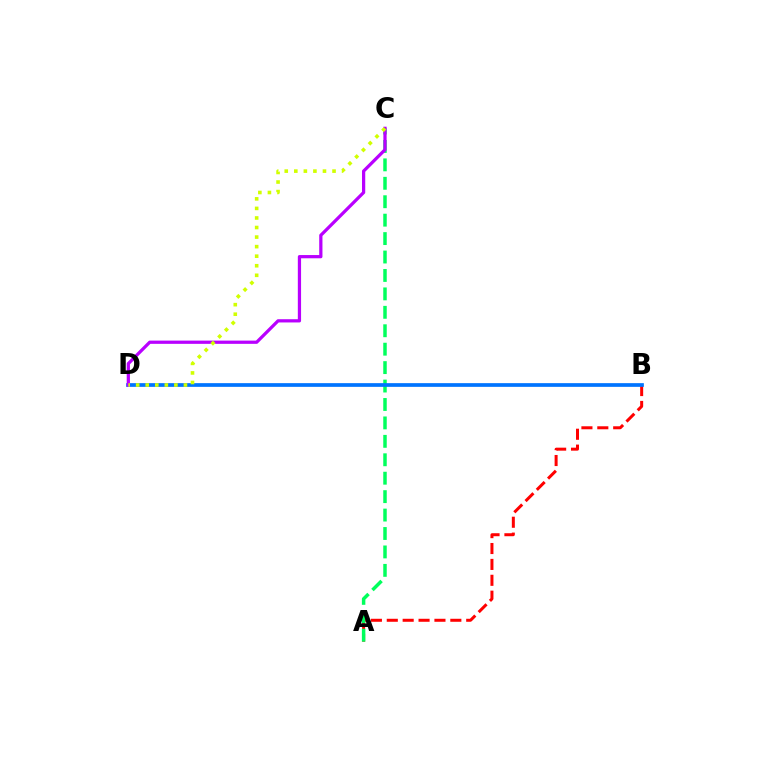{('A', 'B'): [{'color': '#ff0000', 'line_style': 'dashed', 'thickness': 2.16}], ('A', 'C'): [{'color': '#00ff5c', 'line_style': 'dashed', 'thickness': 2.5}], ('B', 'D'): [{'color': '#0074ff', 'line_style': 'solid', 'thickness': 2.67}], ('C', 'D'): [{'color': '#b900ff', 'line_style': 'solid', 'thickness': 2.33}, {'color': '#d1ff00', 'line_style': 'dotted', 'thickness': 2.6}]}